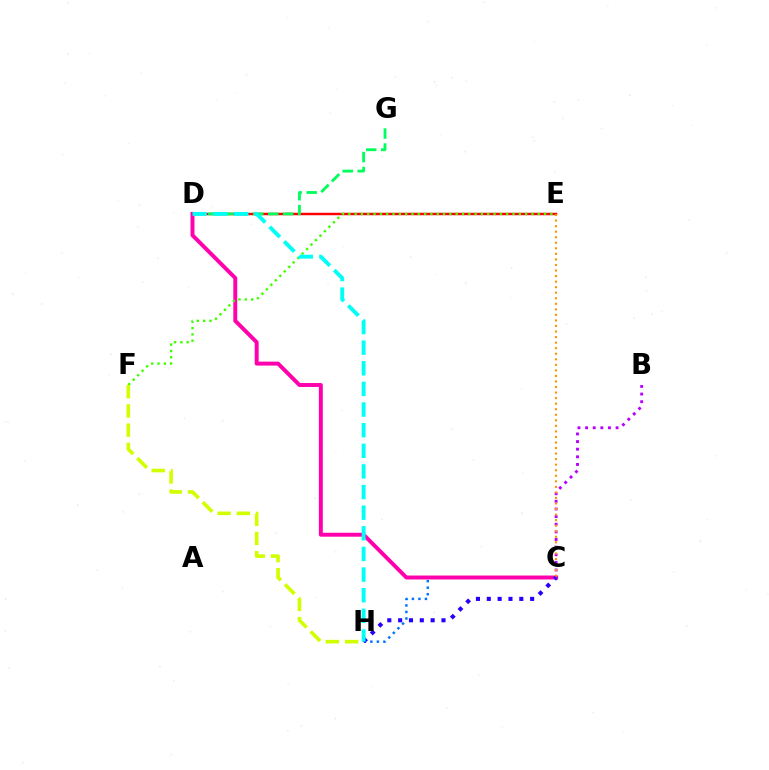{('D', 'E'): [{'color': '#ff0000', 'line_style': 'solid', 'thickness': 1.78}], ('D', 'G'): [{'color': '#00ff5c', 'line_style': 'dashed', 'thickness': 2.03}], ('C', 'H'): [{'color': '#0074ff', 'line_style': 'dotted', 'thickness': 1.77}, {'color': '#2500ff', 'line_style': 'dotted', 'thickness': 2.94}], ('C', 'D'): [{'color': '#ff00ac', 'line_style': 'solid', 'thickness': 2.84}], ('B', 'C'): [{'color': '#b900ff', 'line_style': 'dotted', 'thickness': 2.07}], ('C', 'E'): [{'color': '#ff9400', 'line_style': 'dotted', 'thickness': 1.51}], ('E', 'F'): [{'color': '#3dff00', 'line_style': 'dotted', 'thickness': 1.72}], ('F', 'H'): [{'color': '#d1ff00', 'line_style': 'dashed', 'thickness': 2.61}], ('D', 'H'): [{'color': '#00fff6', 'line_style': 'dashed', 'thickness': 2.8}]}